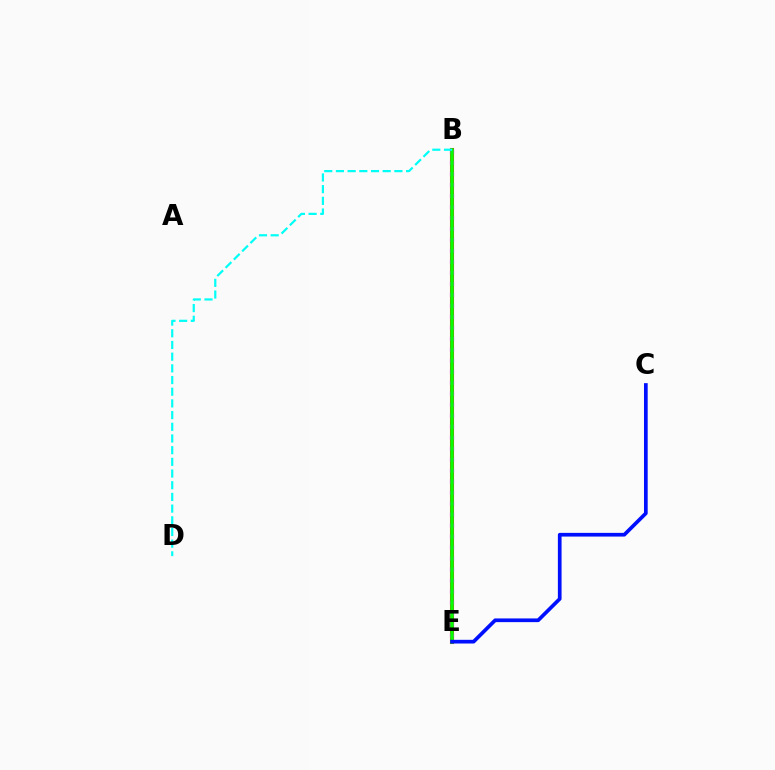{('B', 'E'): [{'color': '#fcf500', 'line_style': 'dashed', 'thickness': 1.76}, {'color': '#ff0000', 'line_style': 'solid', 'thickness': 2.93}, {'color': '#ee00ff', 'line_style': 'dotted', 'thickness': 2.99}, {'color': '#08ff00', 'line_style': 'solid', 'thickness': 2.54}], ('B', 'D'): [{'color': '#00fff6', 'line_style': 'dashed', 'thickness': 1.59}], ('C', 'E'): [{'color': '#0010ff', 'line_style': 'solid', 'thickness': 2.66}]}